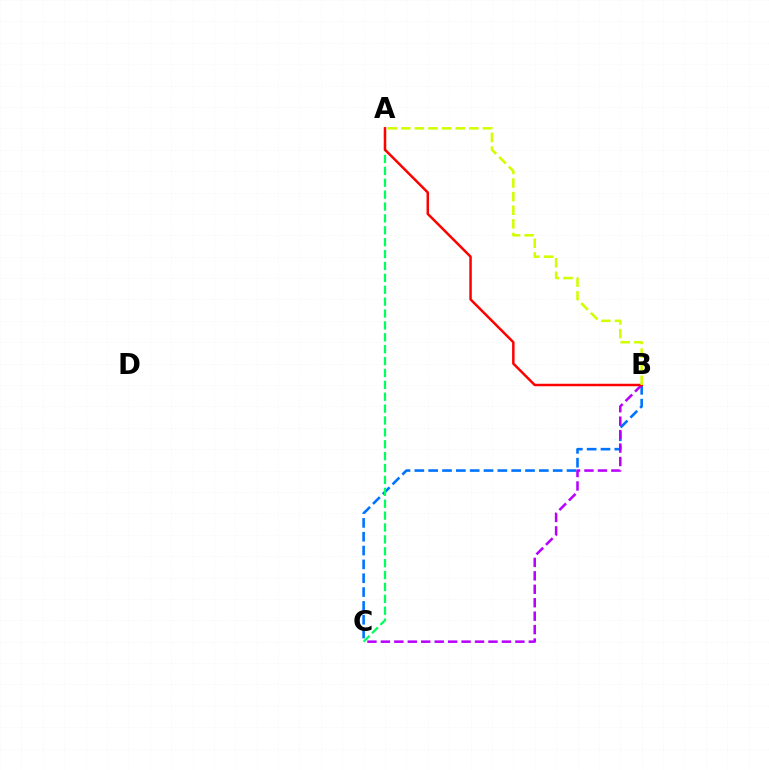{('B', 'C'): [{'color': '#0074ff', 'line_style': 'dashed', 'thickness': 1.88}, {'color': '#b900ff', 'line_style': 'dashed', 'thickness': 1.83}], ('A', 'C'): [{'color': '#00ff5c', 'line_style': 'dashed', 'thickness': 1.61}], ('A', 'B'): [{'color': '#ff0000', 'line_style': 'solid', 'thickness': 1.8}, {'color': '#d1ff00', 'line_style': 'dashed', 'thickness': 1.85}]}